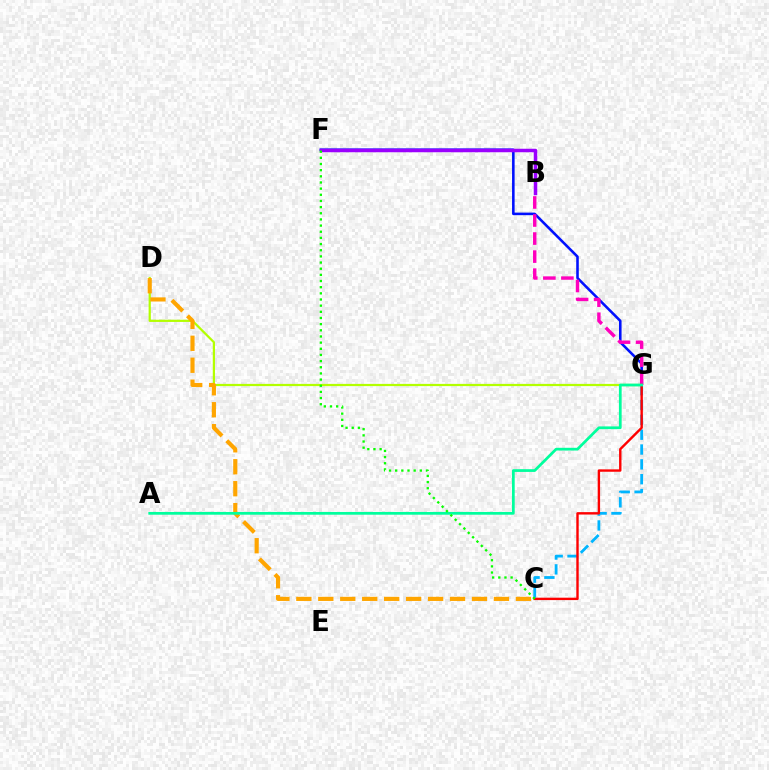{('D', 'G'): [{'color': '#b3ff00', 'line_style': 'solid', 'thickness': 1.6}], ('C', 'D'): [{'color': '#ffa500', 'line_style': 'dashed', 'thickness': 2.98}], ('F', 'G'): [{'color': '#0010ff', 'line_style': 'solid', 'thickness': 1.85}], ('B', 'F'): [{'color': '#9b00ff', 'line_style': 'solid', 'thickness': 2.52}], ('B', 'G'): [{'color': '#ff00bd', 'line_style': 'dashed', 'thickness': 2.45}], ('C', 'G'): [{'color': '#00b5ff', 'line_style': 'dashed', 'thickness': 2.02}, {'color': '#ff0000', 'line_style': 'solid', 'thickness': 1.73}], ('A', 'G'): [{'color': '#00ff9d', 'line_style': 'solid', 'thickness': 1.97}], ('C', 'F'): [{'color': '#08ff00', 'line_style': 'dotted', 'thickness': 1.67}]}